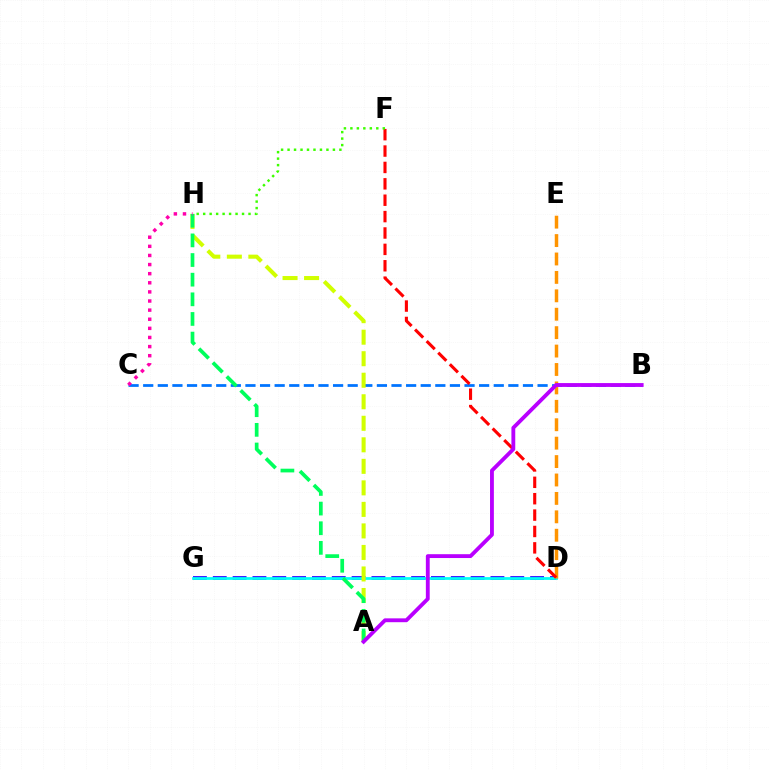{('D', 'G'): [{'color': '#2500ff', 'line_style': 'dashed', 'thickness': 2.69}, {'color': '#00fff6', 'line_style': 'solid', 'thickness': 1.99}], ('B', 'C'): [{'color': '#0074ff', 'line_style': 'dashed', 'thickness': 1.98}], ('A', 'H'): [{'color': '#d1ff00', 'line_style': 'dashed', 'thickness': 2.92}, {'color': '#00ff5c', 'line_style': 'dashed', 'thickness': 2.67}], ('C', 'H'): [{'color': '#ff00ac', 'line_style': 'dotted', 'thickness': 2.48}], ('D', 'E'): [{'color': '#ff9400', 'line_style': 'dashed', 'thickness': 2.5}], ('D', 'F'): [{'color': '#ff0000', 'line_style': 'dashed', 'thickness': 2.23}], ('F', 'H'): [{'color': '#3dff00', 'line_style': 'dotted', 'thickness': 1.76}], ('A', 'B'): [{'color': '#b900ff', 'line_style': 'solid', 'thickness': 2.77}]}